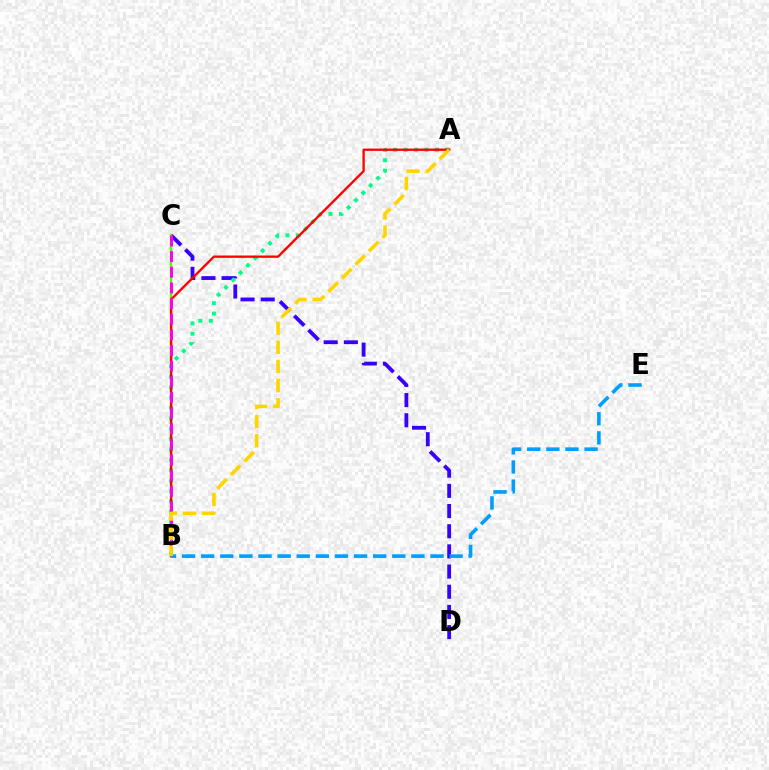{('C', 'D'): [{'color': '#3700ff', 'line_style': 'dashed', 'thickness': 2.74}], ('B', 'C'): [{'color': '#4fff00', 'line_style': 'solid', 'thickness': 1.78}, {'color': '#ff00ed', 'line_style': 'dashed', 'thickness': 2.13}], ('A', 'B'): [{'color': '#00ff86', 'line_style': 'dotted', 'thickness': 2.82}, {'color': '#ff0000', 'line_style': 'solid', 'thickness': 1.68}, {'color': '#ffd500', 'line_style': 'dashed', 'thickness': 2.6}], ('B', 'E'): [{'color': '#009eff', 'line_style': 'dashed', 'thickness': 2.6}]}